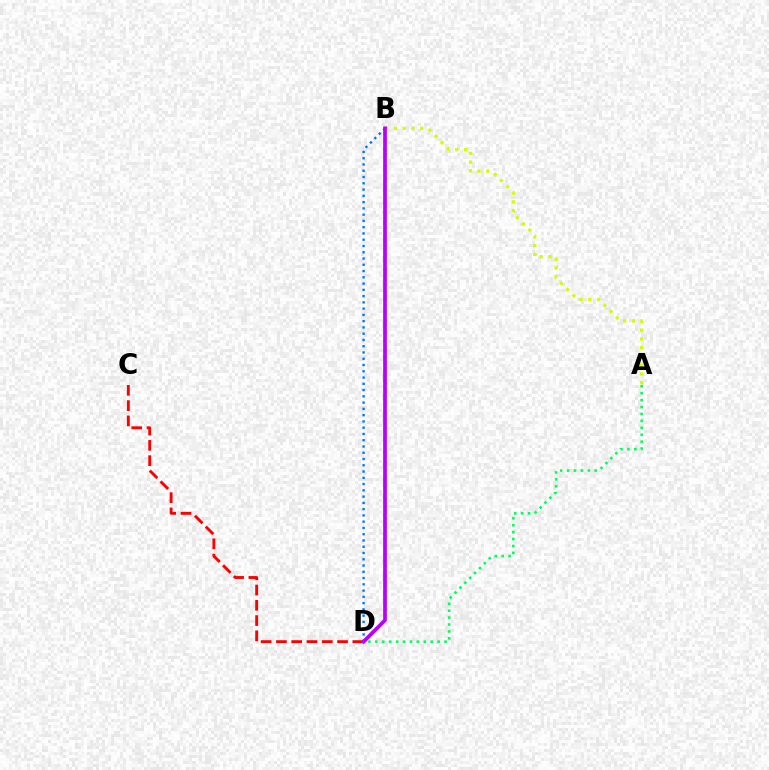{('A', 'B'): [{'color': '#d1ff00', 'line_style': 'dotted', 'thickness': 2.38}], ('C', 'D'): [{'color': '#ff0000', 'line_style': 'dashed', 'thickness': 2.08}], ('B', 'D'): [{'color': '#0074ff', 'line_style': 'dotted', 'thickness': 1.7}, {'color': '#b900ff', 'line_style': 'solid', 'thickness': 2.68}], ('A', 'D'): [{'color': '#00ff5c', 'line_style': 'dotted', 'thickness': 1.88}]}